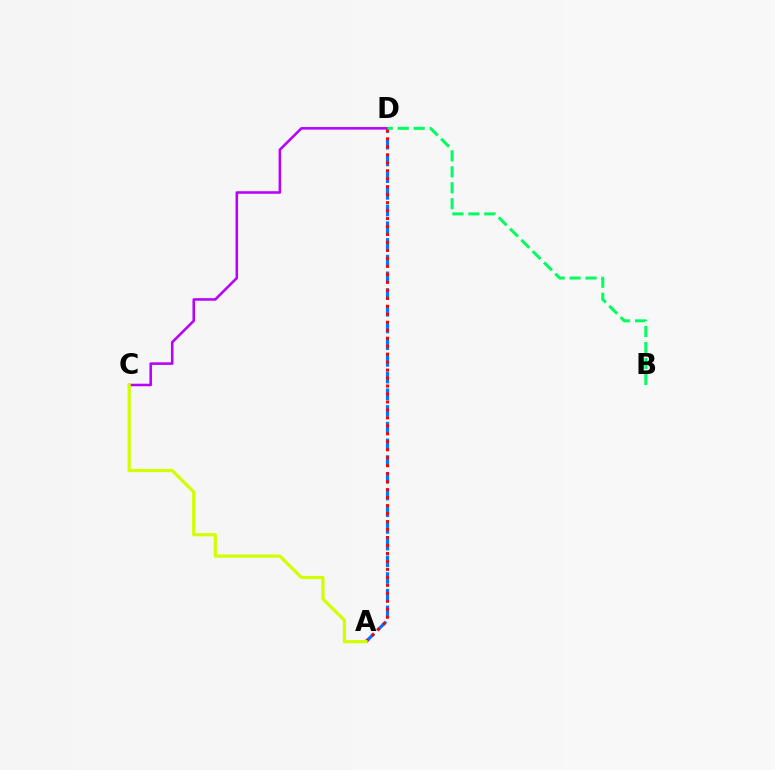{('A', 'D'): [{'color': '#0074ff', 'line_style': 'dashed', 'thickness': 2.27}, {'color': '#ff0000', 'line_style': 'dotted', 'thickness': 2.17}], ('C', 'D'): [{'color': '#b900ff', 'line_style': 'solid', 'thickness': 1.85}], ('A', 'C'): [{'color': '#d1ff00', 'line_style': 'solid', 'thickness': 2.32}], ('B', 'D'): [{'color': '#00ff5c', 'line_style': 'dashed', 'thickness': 2.17}]}